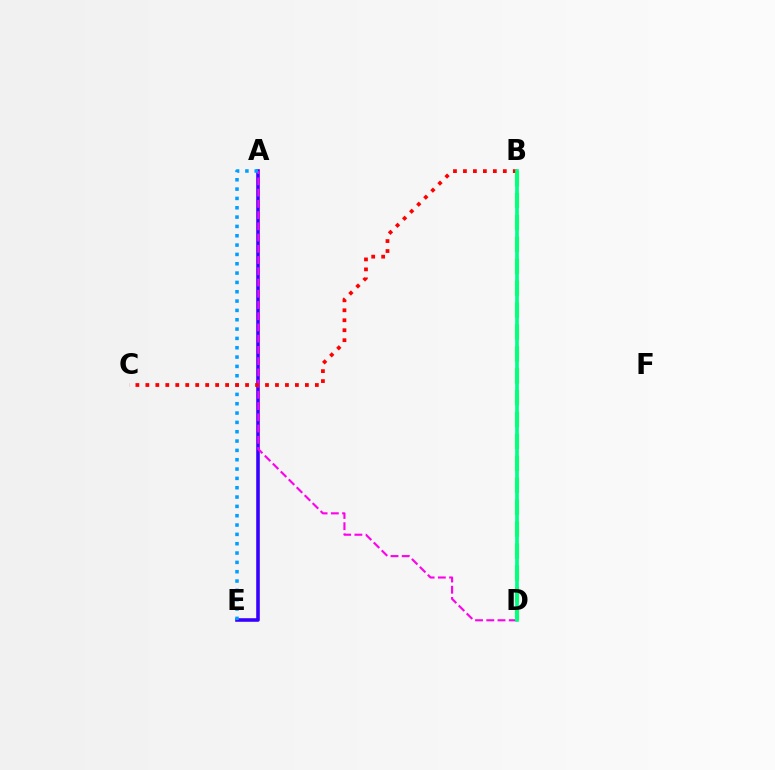{('A', 'E'): [{'color': '#3700ff', 'line_style': 'solid', 'thickness': 2.58}, {'color': '#009eff', 'line_style': 'dotted', 'thickness': 2.54}], ('A', 'D'): [{'color': '#ff00ed', 'line_style': 'dashed', 'thickness': 1.53}], ('B', 'D'): [{'color': '#4fff00', 'line_style': 'dashed', 'thickness': 2.98}, {'color': '#ffd500', 'line_style': 'dashed', 'thickness': 1.52}, {'color': '#00ff86', 'line_style': 'solid', 'thickness': 2.65}], ('B', 'C'): [{'color': '#ff0000', 'line_style': 'dotted', 'thickness': 2.71}]}